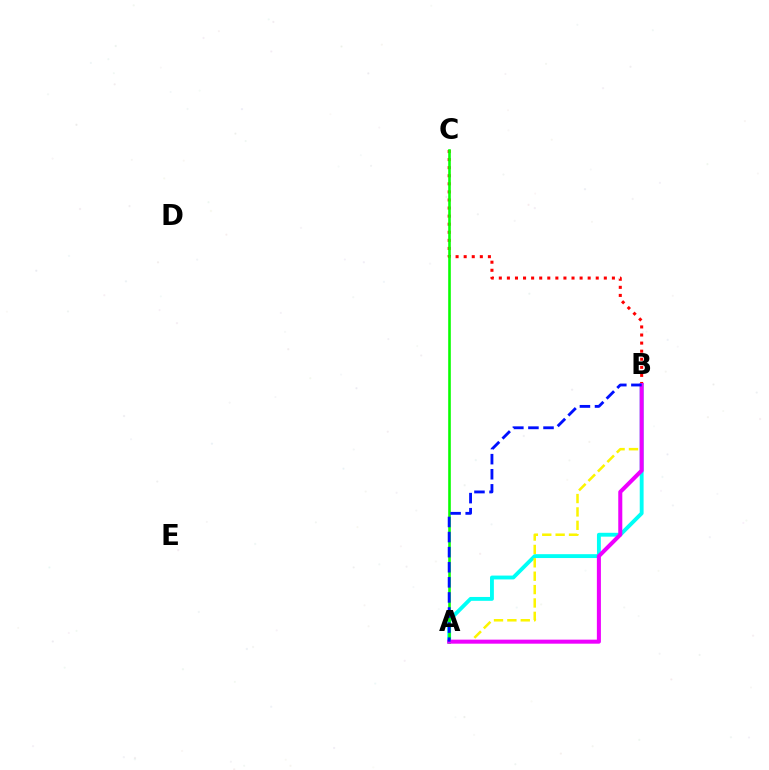{('B', 'C'): [{'color': '#ff0000', 'line_style': 'dotted', 'thickness': 2.19}], ('A', 'B'): [{'color': '#00fff6', 'line_style': 'solid', 'thickness': 2.78}, {'color': '#fcf500', 'line_style': 'dashed', 'thickness': 1.82}, {'color': '#ee00ff', 'line_style': 'solid', 'thickness': 2.91}, {'color': '#0010ff', 'line_style': 'dashed', 'thickness': 2.05}], ('A', 'C'): [{'color': '#08ff00', 'line_style': 'solid', 'thickness': 1.88}]}